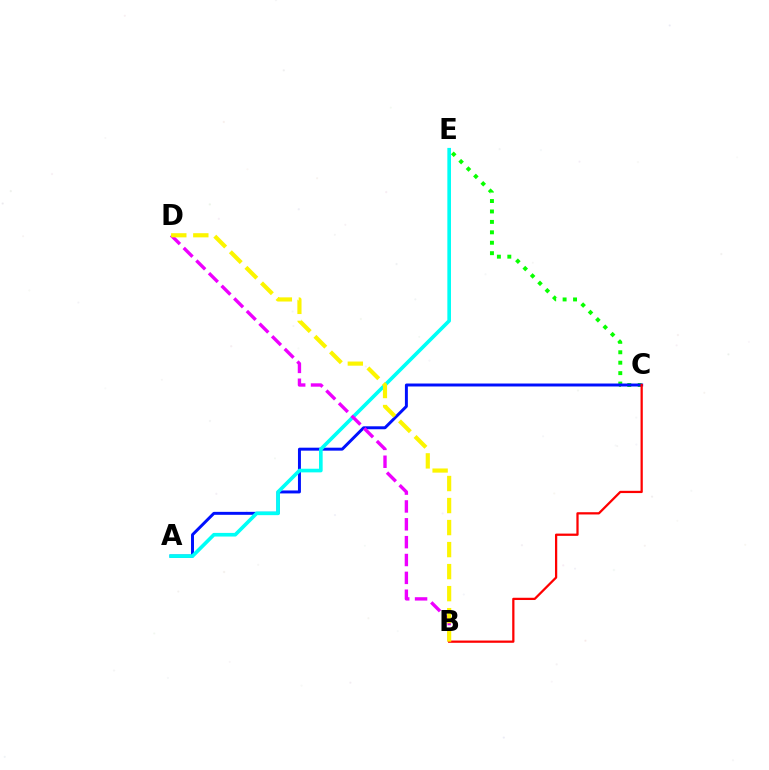{('C', 'E'): [{'color': '#08ff00', 'line_style': 'dotted', 'thickness': 2.83}], ('A', 'C'): [{'color': '#0010ff', 'line_style': 'solid', 'thickness': 2.13}], ('A', 'E'): [{'color': '#00fff6', 'line_style': 'solid', 'thickness': 2.62}], ('B', 'D'): [{'color': '#ee00ff', 'line_style': 'dashed', 'thickness': 2.43}, {'color': '#fcf500', 'line_style': 'dashed', 'thickness': 2.99}], ('B', 'C'): [{'color': '#ff0000', 'line_style': 'solid', 'thickness': 1.62}]}